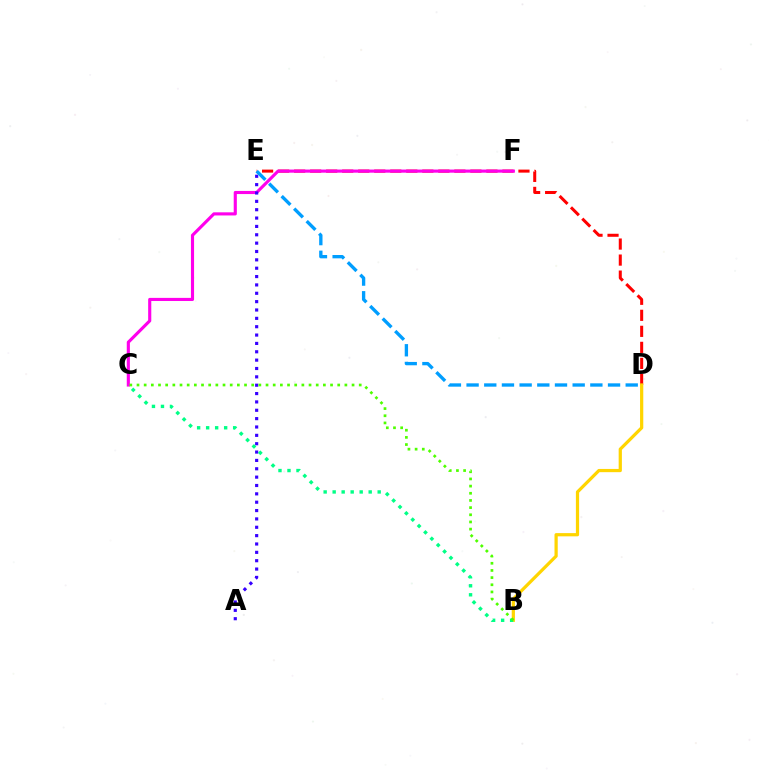{('D', 'E'): [{'color': '#ff0000', 'line_style': 'dashed', 'thickness': 2.18}, {'color': '#009eff', 'line_style': 'dashed', 'thickness': 2.4}], ('C', 'F'): [{'color': '#ff00ed', 'line_style': 'solid', 'thickness': 2.25}], ('A', 'E'): [{'color': '#3700ff', 'line_style': 'dotted', 'thickness': 2.27}], ('B', 'D'): [{'color': '#ffd500', 'line_style': 'solid', 'thickness': 2.32}], ('B', 'C'): [{'color': '#00ff86', 'line_style': 'dotted', 'thickness': 2.45}, {'color': '#4fff00', 'line_style': 'dotted', 'thickness': 1.95}]}